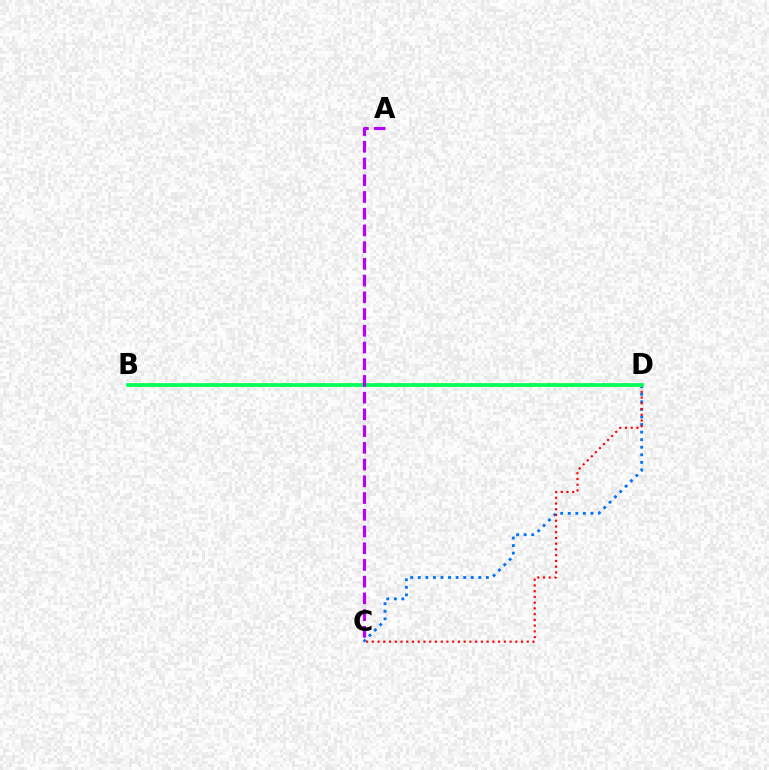{('C', 'D'): [{'color': '#0074ff', 'line_style': 'dotted', 'thickness': 2.05}, {'color': '#ff0000', 'line_style': 'dotted', 'thickness': 1.56}], ('B', 'D'): [{'color': '#d1ff00', 'line_style': 'dashed', 'thickness': 2.58}, {'color': '#00ff5c', 'line_style': 'solid', 'thickness': 2.67}], ('A', 'C'): [{'color': '#b900ff', 'line_style': 'dashed', 'thickness': 2.27}]}